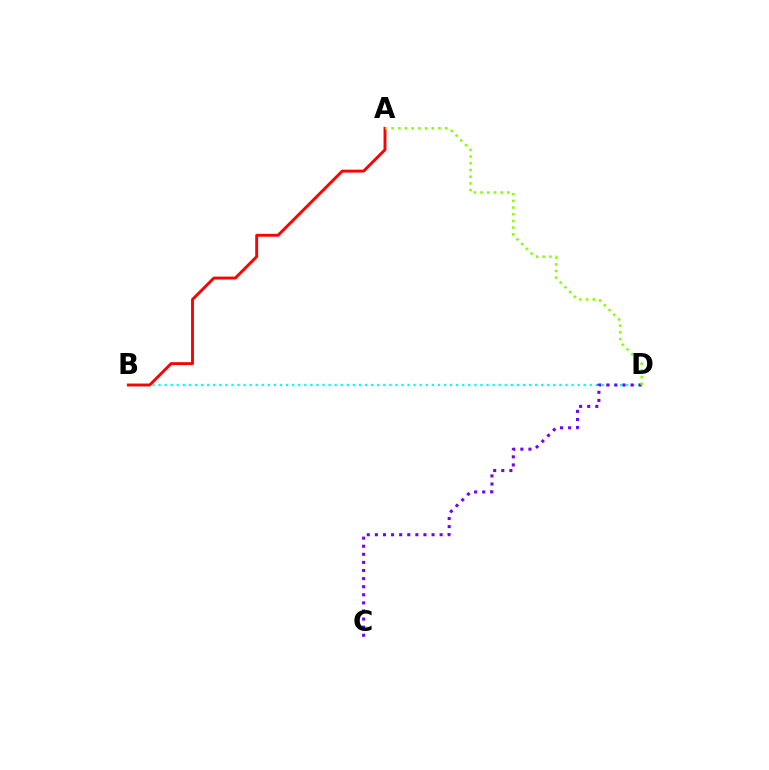{('B', 'D'): [{'color': '#00fff6', 'line_style': 'dotted', 'thickness': 1.65}], ('A', 'B'): [{'color': '#ff0000', 'line_style': 'solid', 'thickness': 2.08}], ('C', 'D'): [{'color': '#7200ff', 'line_style': 'dotted', 'thickness': 2.2}], ('A', 'D'): [{'color': '#84ff00', 'line_style': 'dotted', 'thickness': 1.82}]}